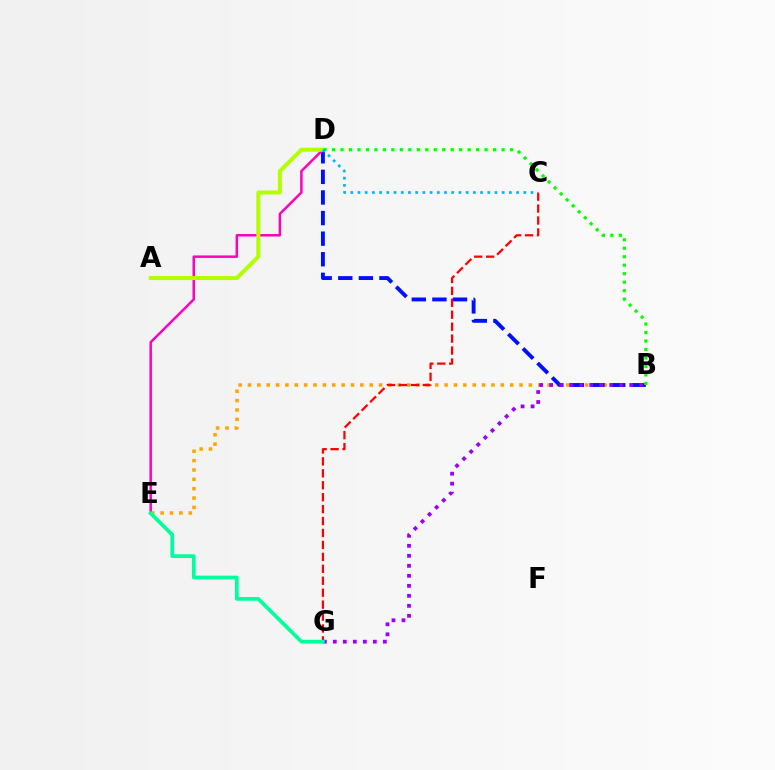{('B', 'E'): [{'color': '#ffa500', 'line_style': 'dotted', 'thickness': 2.54}], ('B', 'D'): [{'color': '#0010ff', 'line_style': 'dashed', 'thickness': 2.8}, {'color': '#08ff00', 'line_style': 'dotted', 'thickness': 2.3}], ('D', 'E'): [{'color': '#ff00bd', 'line_style': 'solid', 'thickness': 1.79}], ('C', 'G'): [{'color': '#ff0000', 'line_style': 'dashed', 'thickness': 1.62}], ('B', 'G'): [{'color': '#9b00ff', 'line_style': 'dotted', 'thickness': 2.72}], ('E', 'G'): [{'color': '#00ff9d', 'line_style': 'solid', 'thickness': 2.67}], ('A', 'D'): [{'color': '#b3ff00', 'line_style': 'solid', 'thickness': 2.88}], ('C', 'D'): [{'color': '#00b5ff', 'line_style': 'dotted', 'thickness': 1.96}]}